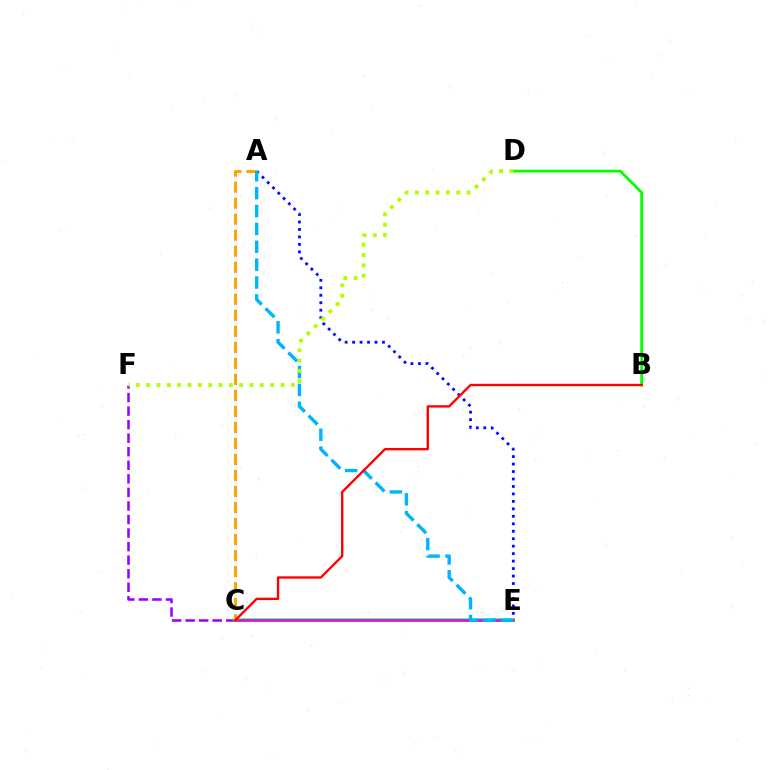{('C', 'F'): [{'color': '#9b00ff', 'line_style': 'dashed', 'thickness': 1.84}], ('B', 'D'): [{'color': '#08ff00', 'line_style': 'solid', 'thickness': 2.02}], ('A', 'E'): [{'color': '#0010ff', 'line_style': 'dotted', 'thickness': 2.03}, {'color': '#00b5ff', 'line_style': 'dashed', 'thickness': 2.43}], ('C', 'E'): [{'color': '#00ff9d', 'line_style': 'solid', 'thickness': 2.63}, {'color': '#ff00bd', 'line_style': 'solid', 'thickness': 1.83}], ('A', 'C'): [{'color': '#ffa500', 'line_style': 'dashed', 'thickness': 2.18}], ('D', 'F'): [{'color': '#b3ff00', 'line_style': 'dotted', 'thickness': 2.81}], ('B', 'C'): [{'color': '#ff0000', 'line_style': 'solid', 'thickness': 1.69}]}